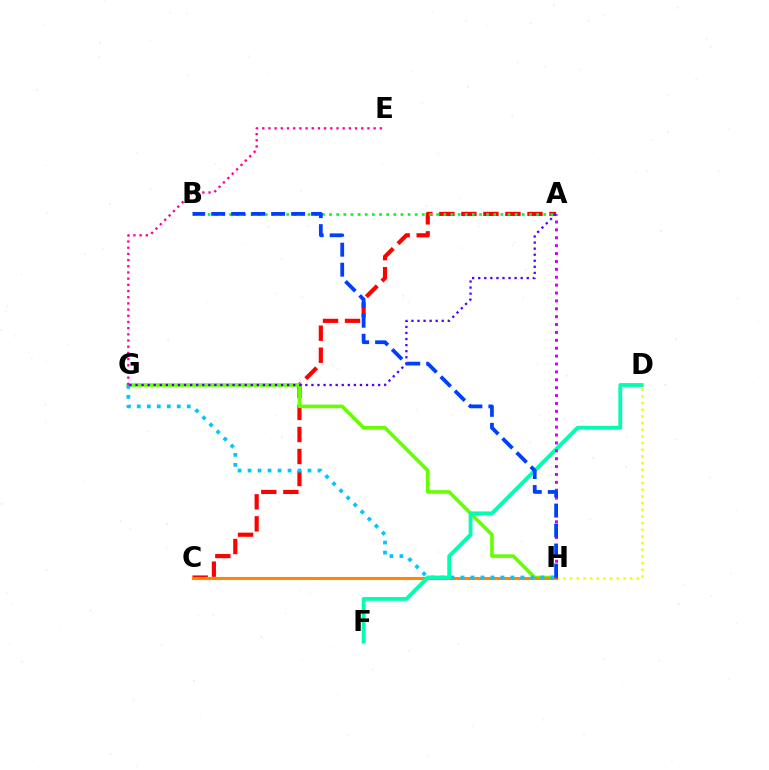{('A', 'C'): [{'color': '#ff0000', 'line_style': 'dashed', 'thickness': 2.99}], ('G', 'H'): [{'color': '#66ff00', 'line_style': 'solid', 'thickness': 2.59}, {'color': '#00c7ff', 'line_style': 'dotted', 'thickness': 2.71}], ('A', 'B'): [{'color': '#00ff27', 'line_style': 'dotted', 'thickness': 1.94}], ('D', 'H'): [{'color': '#eeff00', 'line_style': 'dotted', 'thickness': 1.81}], ('E', 'G'): [{'color': '#ff00a0', 'line_style': 'dotted', 'thickness': 1.68}], ('C', 'H'): [{'color': '#ff8800', 'line_style': 'solid', 'thickness': 2.22}], ('D', 'F'): [{'color': '#00ffaf', 'line_style': 'solid', 'thickness': 2.75}], ('A', 'H'): [{'color': '#d600ff', 'line_style': 'dotted', 'thickness': 2.14}], ('A', 'G'): [{'color': '#4f00ff', 'line_style': 'dotted', 'thickness': 1.65}], ('B', 'H'): [{'color': '#003fff', 'line_style': 'dashed', 'thickness': 2.71}]}